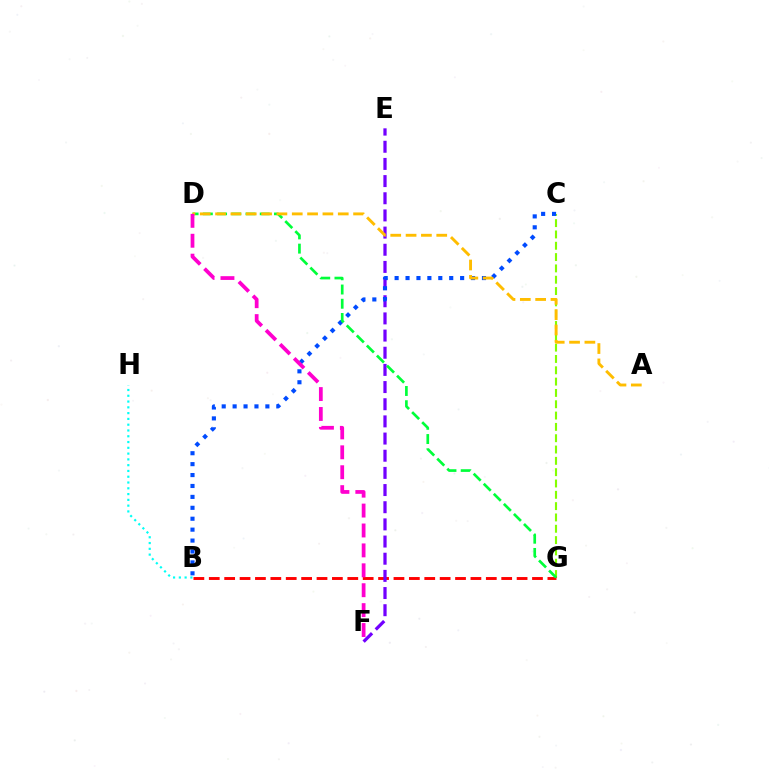{('C', 'G'): [{'color': '#84ff00', 'line_style': 'dashed', 'thickness': 1.54}], ('B', 'G'): [{'color': '#ff0000', 'line_style': 'dashed', 'thickness': 2.09}], ('E', 'F'): [{'color': '#7200ff', 'line_style': 'dashed', 'thickness': 2.33}], ('B', 'C'): [{'color': '#004bff', 'line_style': 'dotted', 'thickness': 2.97}], ('D', 'G'): [{'color': '#00ff39', 'line_style': 'dashed', 'thickness': 1.93}], ('A', 'D'): [{'color': '#ffbd00', 'line_style': 'dashed', 'thickness': 2.08}], ('B', 'H'): [{'color': '#00fff6', 'line_style': 'dotted', 'thickness': 1.57}], ('D', 'F'): [{'color': '#ff00cf', 'line_style': 'dashed', 'thickness': 2.7}]}